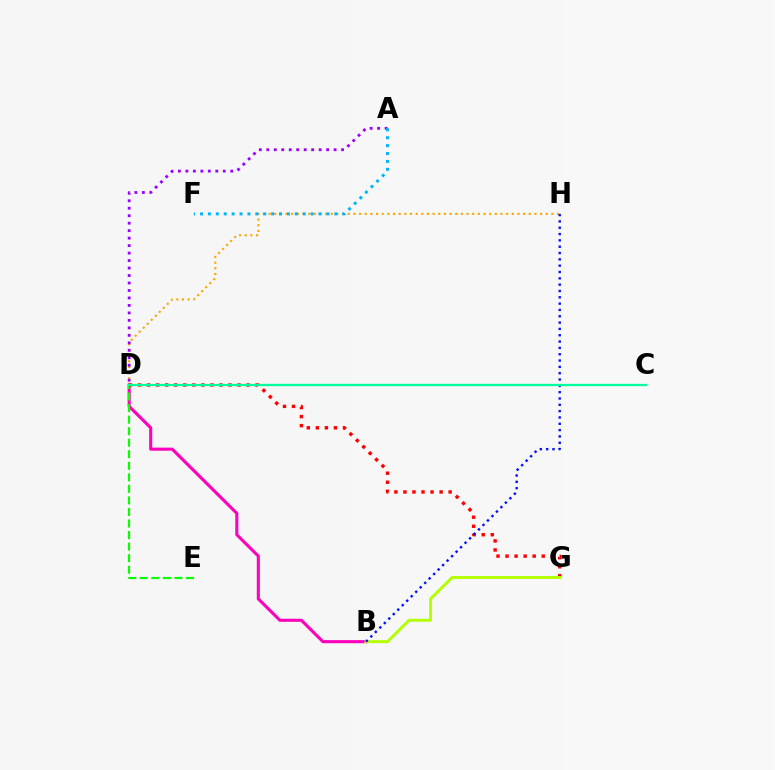{('D', 'H'): [{'color': '#ffa500', 'line_style': 'dotted', 'thickness': 1.54}], ('B', 'D'): [{'color': '#ff00bd', 'line_style': 'solid', 'thickness': 2.22}], ('D', 'E'): [{'color': '#08ff00', 'line_style': 'dashed', 'thickness': 1.57}], ('D', 'G'): [{'color': '#ff0000', 'line_style': 'dotted', 'thickness': 2.46}], ('B', 'G'): [{'color': '#b3ff00', 'line_style': 'solid', 'thickness': 2.12}], ('B', 'H'): [{'color': '#0010ff', 'line_style': 'dotted', 'thickness': 1.72}], ('C', 'D'): [{'color': '#00ff9d', 'line_style': 'solid', 'thickness': 1.65}], ('A', 'D'): [{'color': '#9b00ff', 'line_style': 'dotted', 'thickness': 2.03}], ('A', 'F'): [{'color': '#00b5ff', 'line_style': 'dotted', 'thickness': 2.15}]}